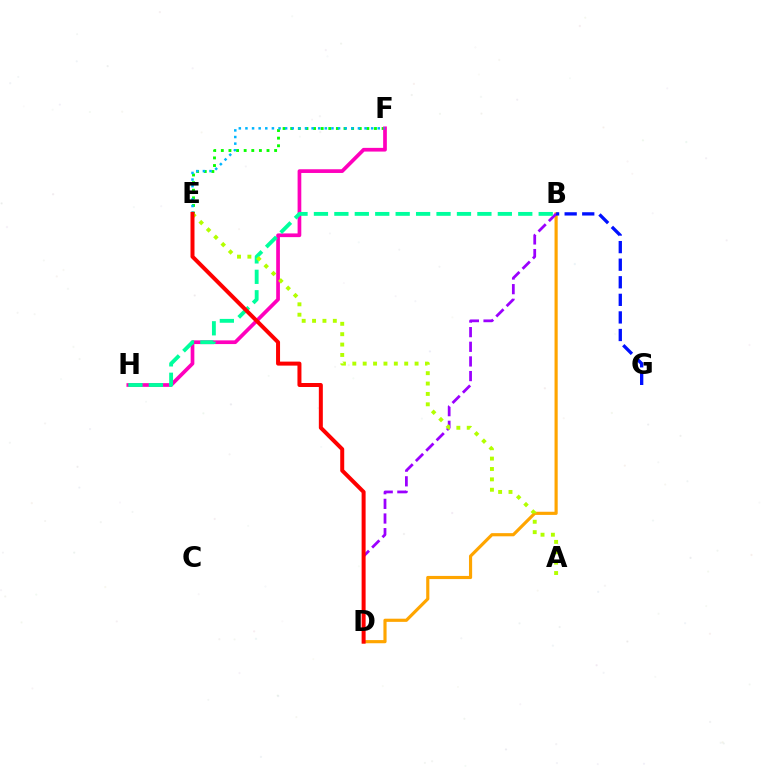{('B', 'D'): [{'color': '#ffa500', 'line_style': 'solid', 'thickness': 2.27}, {'color': '#9b00ff', 'line_style': 'dashed', 'thickness': 1.99}], ('E', 'F'): [{'color': '#08ff00', 'line_style': 'dotted', 'thickness': 2.07}, {'color': '#00b5ff', 'line_style': 'dotted', 'thickness': 1.8}], ('F', 'H'): [{'color': '#ff00bd', 'line_style': 'solid', 'thickness': 2.67}], ('B', 'H'): [{'color': '#00ff9d', 'line_style': 'dashed', 'thickness': 2.78}], ('A', 'E'): [{'color': '#b3ff00', 'line_style': 'dotted', 'thickness': 2.82}], ('D', 'E'): [{'color': '#ff0000', 'line_style': 'solid', 'thickness': 2.87}], ('B', 'G'): [{'color': '#0010ff', 'line_style': 'dashed', 'thickness': 2.39}]}